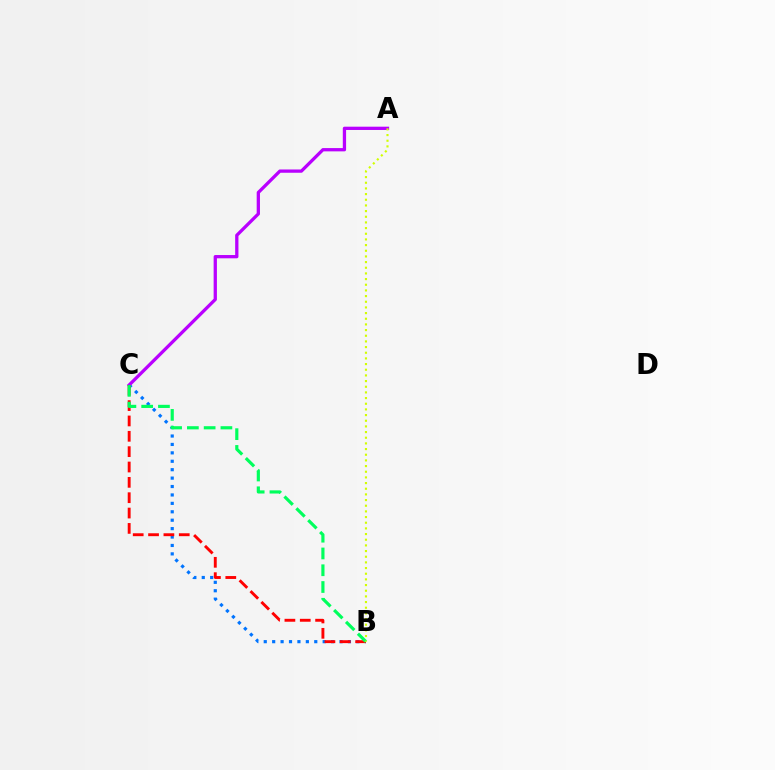{('B', 'C'): [{'color': '#0074ff', 'line_style': 'dotted', 'thickness': 2.29}, {'color': '#ff0000', 'line_style': 'dashed', 'thickness': 2.09}, {'color': '#00ff5c', 'line_style': 'dashed', 'thickness': 2.28}], ('A', 'C'): [{'color': '#b900ff', 'line_style': 'solid', 'thickness': 2.36}], ('A', 'B'): [{'color': '#d1ff00', 'line_style': 'dotted', 'thickness': 1.54}]}